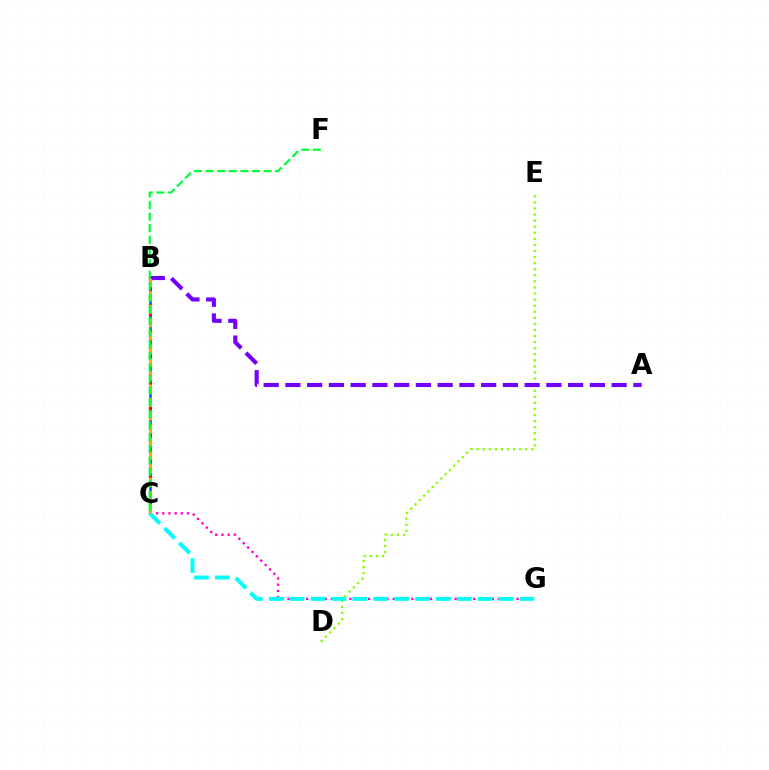{('B', 'C'): [{'color': '#004bff', 'line_style': 'solid', 'thickness': 1.82}, {'color': '#ff0000', 'line_style': 'dotted', 'thickness': 2.33}, {'color': '#ffbd00', 'line_style': 'dashed', 'thickness': 1.81}], ('D', 'E'): [{'color': '#84ff00', 'line_style': 'dotted', 'thickness': 1.65}], ('A', 'B'): [{'color': '#7200ff', 'line_style': 'dashed', 'thickness': 2.95}], ('C', 'G'): [{'color': '#ff00cf', 'line_style': 'dotted', 'thickness': 1.68}, {'color': '#00fff6', 'line_style': 'dashed', 'thickness': 2.84}], ('C', 'F'): [{'color': '#00ff39', 'line_style': 'dashed', 'thickness': 1.58}]}